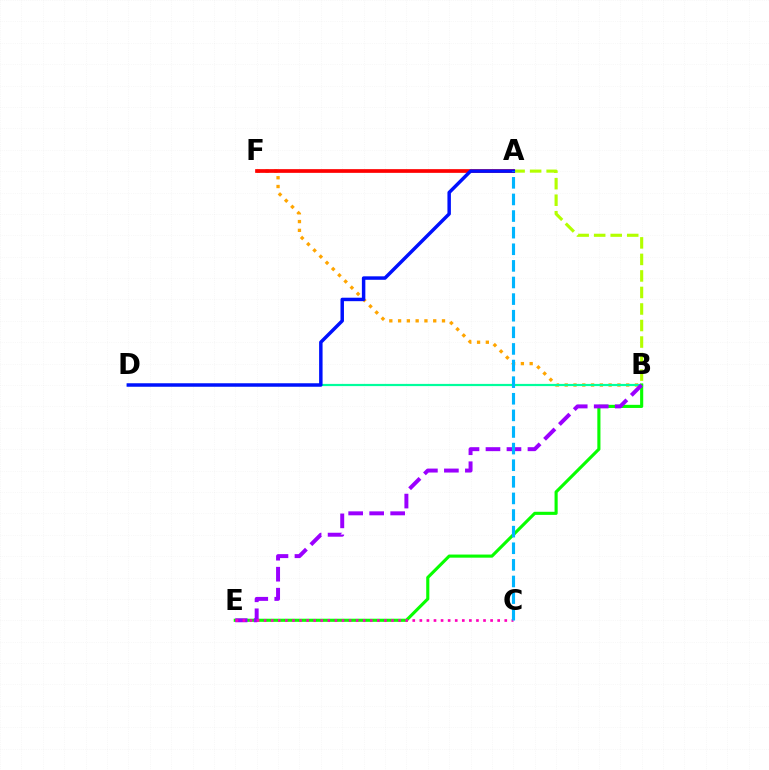{('A', 'B'): [{'color': '#b3ff00', 'line_style': 'dashed', 'thickness': 2.25}], ('B', 'F'): [{'color': '#ffa500', 'line_style': 'dotted', 'thickness': 2.39}], ('B', 'D'): [{'color': '#00ff9d', 'line_style': 'solid', 'thickness': 1.58}], ('A', 'F'): [{'color': '#ff0000', 'line_style': 'solid', 'thickness': 2.67}], ('B', 'E'): [{'color': '#08ff00', 'line_style': 'solid', 'thickness': 2.24}, {'color': '#9b00ff', 'line_style': 'dashed', 'thickness': 2.85}], ('A', 'D'): [{'color': '#0010ff', 'line_style': 'solid', 'thickness': 2.5}], ('C', 'E'): [{'color': '#ff00bd', 'line_style': 'dotted', 'thickness': 1.92}], ('A', 'C'): [{'color': '#00b5ff', 'line_style': 'dashed', 'thickness': 2.26}]}